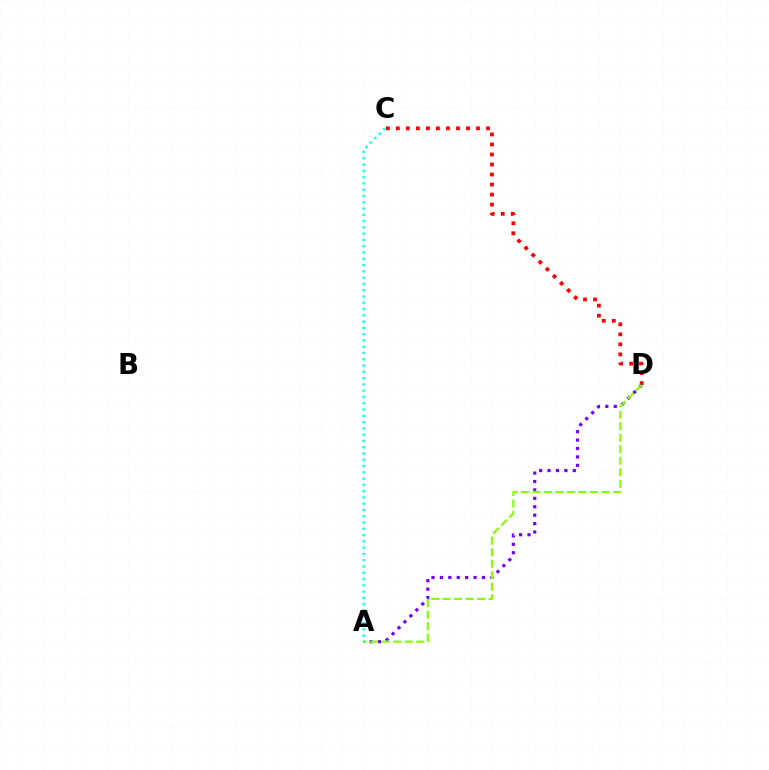{('C', 'D'): [{'color': '#ff0000', 'line_style': 'dotted', 'thickness': 2.72}], ('A', 'D'): [{'color': '#7200ff', 'line_style': 'dotted', 'thickness': 2.29}, {'color': '#84ff00', 'line_style': 'dashed', 'thickness': 1.56}], ('A', 'C'): [{'color': '#00fff6', 'line_style': 'dotted', 'thickness': 1.71}]}